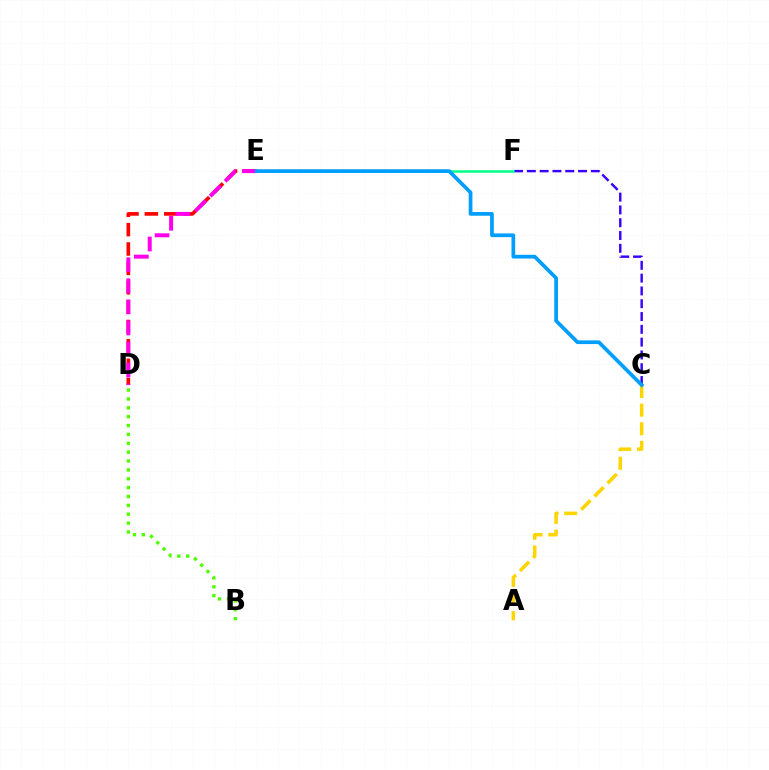{('C', 'F'): [{'color': '#3700ff', 'line_style': 'dashed', 'thickness': 1.74}], ('A', 'C'): [{'color': '#ffd500', 'line_style': 'dashed', 'thickness': 2.53}], ('D', 'E'): [{'color': '#ff0000', 'line_style': 'dashed', 'thickness': 2.63}, {'color': '#ff00ed', 'line_style': 'dashed', 'thickness': 2.86}], ('E', 'F'): [{'color': '#00ff86', 'line_style': 'solid', 'thickness': 1.81}], ('C', 'E'): [{'color': '#009eff', 'line_style': 'solid', 'thickness': 2.68}], ('B', 'D'): [{'color': '#4fff00', 'line_style': 'dotted', 'thickness': 2.41}]}